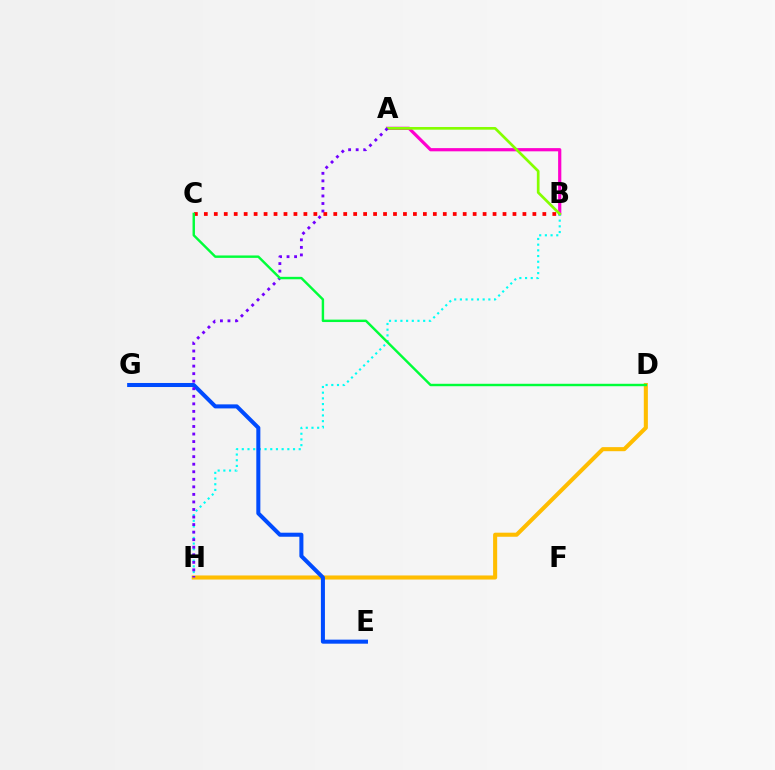{('A', 'B'): [{'color': '#ff00cf', 'line_style': 'solid', 'thickness': 2.31}, {'color': '#84ff00', 'line_style': 'solid', 'thickness': 1.94}], ('B', 'H'): [{'color': '#00fff6', 'line_style': 'dotted', 'thickness': 1.55}], ('D', 'H'): [{'color': '#ffbd00', 'line_style': 'solid', 'thickness': 2.93}], ('E', 'G'): [{'color': '#004bff', 'line_style': 'solid', 'thickness': 2.91}], ('A', 'H'): [{'color': '#7200ff', 'line_style': 'dotted', 'thickness': 2.05}], ('B', 'C'): [{'color': '#ff0000', 'line_style': 'dotted', 'thickness': 2.7}], ('C', 'D'): [{'color': '#00ff39', 'line_style': 'solid', 'thickness': 1.75}]}